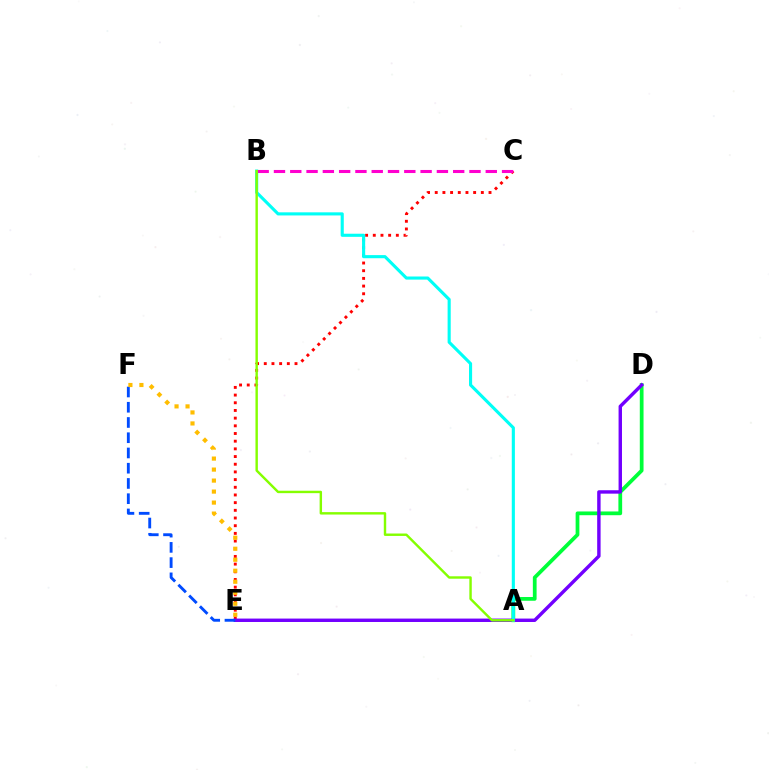{('A', 'D'): [{'color': '#00ff39', 'line_style': 'solid', 'thickness': 2.7}], ('C', 'E'): [{'color': '#ff0000', 'line_style': 'dotted', 'thickness': 2.09}], ('D', 'E'): [{'color': '#7200ff', 'line_style': 'solid', 'thickness': 2.46}], ('A', 'B'): [{'color': '#00fff6', 'line_style': 'solid', 'thickness': 2.24}, {'color': '#84ff00', 'line_style': 'solid', 'thickness': 1.74}], ('B', 'C'): [{'color': '#ff00cf', 'line_style': 'dashed', 'thickness': 2.21}], ('E', 'F'): [{'color': '#004bff', 'line_style': 'dashed', 'thickness': 2.07}, {'color': '#ffbd00', 'line_style': 'dotted', 'thickness': 2.99}]}